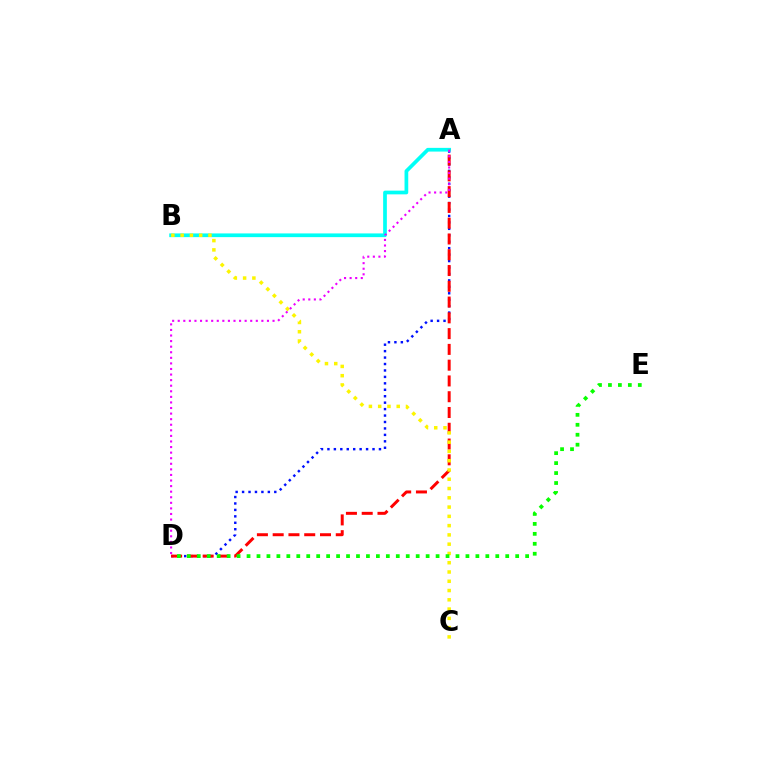{('A', 'D'): [{'color': '#0010ff', 'line_style': 'dotted', 'thickness': 1.75}, {'color': '#ff0000', 'line_style': 'dashed', 'thickness': 2.14}, {'color': '#ee00ff', 'line_style': 'dotted', 'thickness': 1.52}], ('A', 'B'): [{'color': '#00fff6', 'line_style': 'solid', 'thickness': 2.67}], ('B', 'C'): [{'color': '#fcf500', 'line_style': 'dotted', 'thickness': 2.52}], ('D', 'E'): [{'color': '#08ff00', 'line_style': 'dotted', 'thickness': 2.7}]}